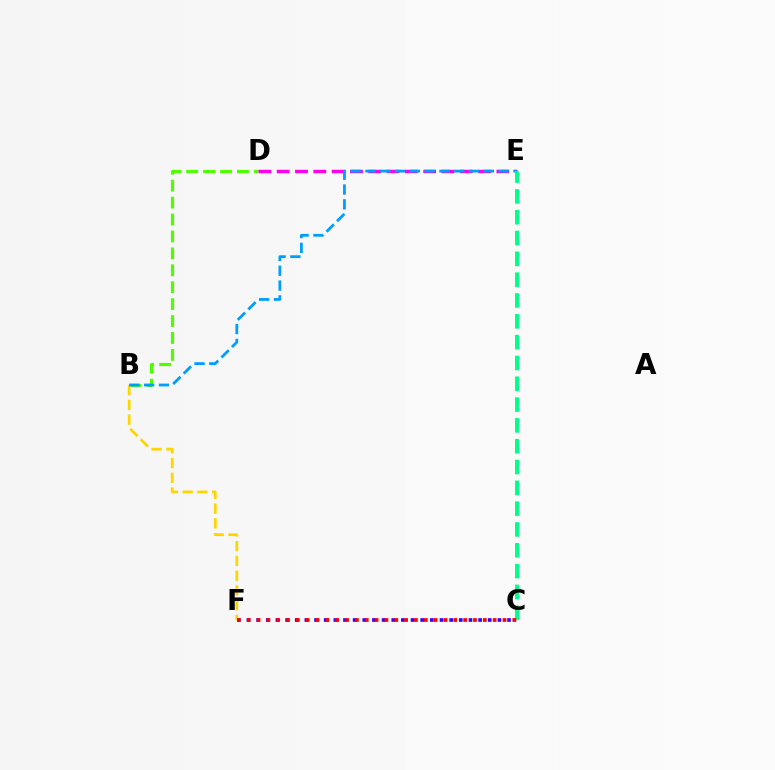{('B', 'D'): [{'color': '#4fff00', 'line_style': 'dashed', 'thickness': 2.3}], ('B', 'F'): [{'color': '#ffd500', 'line_style': 'dashed', 'thickness': 2.01}], ('D', 'E'): [{'color': '#ff00ed', 'line_style': 'dashed', 'thickness': 2.49}], ('B', 'E'): [{'color': '#009eff', 'line_style': 'dashed', 'thickness': 2.01}], ('C', 'F'): [{'color': '#3700ff', 'line_style': 'dotted', 'thickness': 2.62}, {'color': '#ff0000', 'line_style': 'dotted', 'thickness': 2.67}], ('C', 'E'): [{'color': '#00ff86', 'line_style': 'dashed', 'thickness': 2.83}]}